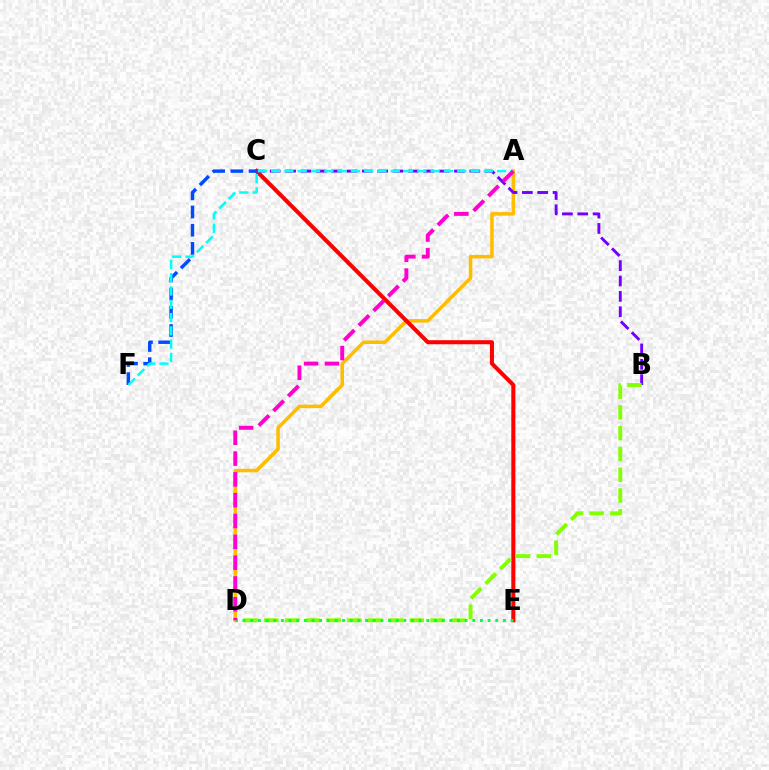{('A', 'D'): [{'color': '#ffbd00', 'line_style': 'solid', 'thickness': 2.55}, {'color': '#ff00cf', 'line_style': 'dashed', 'thickness': 2.83}], ('C', 'E'): [{'color': '#ff0000', 'line_style': 'solid', 'thickness': 2.91}], ('C', 'F'): [{'color': '#004bff', 'line_style': 'dashed', 'thickness': 2.47}], ('B', 'C'): [{'color': '#7200ff', 'line_style': 'dashed', 'thickness': 2.09}], ('B', 'D'): [{'color': '#84ff00', 'line_style': 'dashed', 'thickness': 2.82}], ('D', 'E'): [{'color': '#00ff39', 'line_style': 'dotted', 'thickness': 2.08}], ('A', 'F'): [{'color': '#00fff6', 'line_style': 'dashed', 'thickness': 1.81}]}